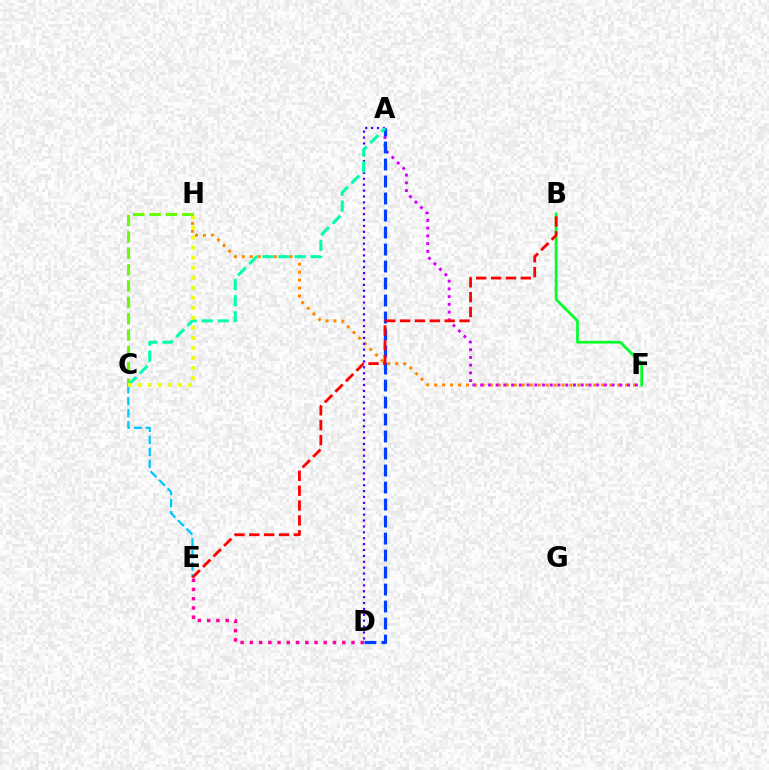{('F', 'H'): [{'color': '#ff8800', 'line_style': 'dotted', 'thickness': 2.16}], ('A', 'F'): [{'color': '#d600ff', 'line_style': 'dotted', 'thickness': 2.1}], ('B', 'F'): [{'color': '#00ff27', 'line_style': 'solid', 'thickness': 1.94}], ('C', 'E'): [{'color': '#00c7ff', 'line_style': 'dashed', 'thickness': 1.63}], ('A', 'D'): [{'color': '#4f00ff', 'line_style': 'dotted', 'thickness': 1.6}, {'color': '#003fff', 'line_style': 'dashed', 'thickness': 2.31}], ('C', 'H'): [{'color': '#66ff00', 'line_style': 'dashed', 'thickness': 2.22}, {'color': '#eeff00', 'line_style': 'dotted', 'thickness': 2.72}], ('D', 'E'): [{'color': '#ff00a0', 'line_style': 'dotted', 'thickness': 2.51}], ('A', 'C'): [{'color': '#00ffaf', 'line_style': 'dashed', 'thickness': 2.18}], ('B', 'E'): [{'color': '#ff0000', 'line_style': 'dashed', 'thickness': 2.02}]}